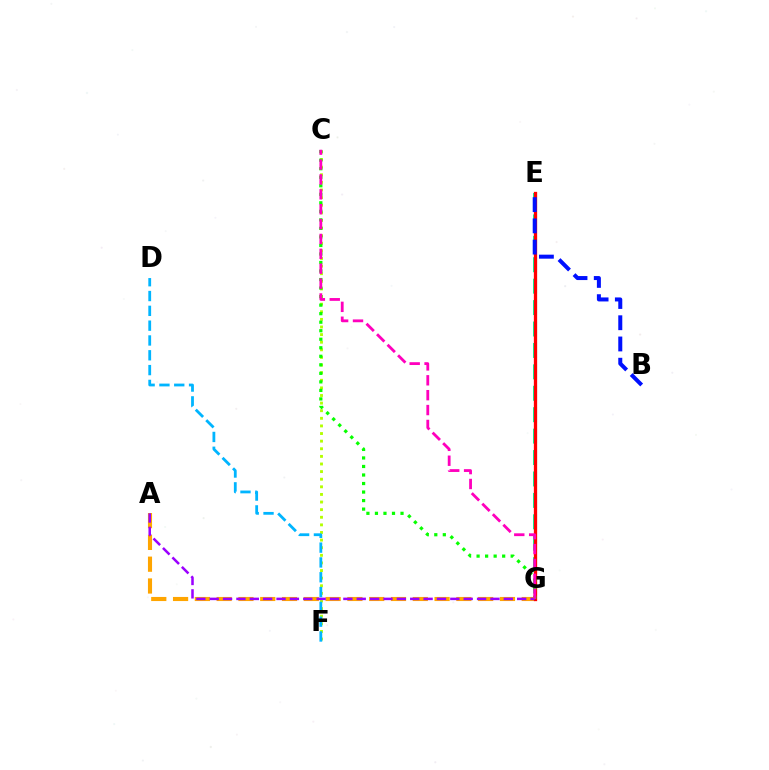{('C', 'F'): [{'color': '#b3ff00', 'line_style': 'dotted', 'thickness': 2.07}], ('A', 'G'): [{'color': '#ffa500', 'line_style': 'dashed', 'thickness': 2.96}, {'color': '#9b00ff', 'line_style': 'dashed', 'thickness': 1.82}], ('E', 'G'): [{'color': '#00ff9d', 'line_style': 'dashed', 'thickness': 2.91}, {'color': '#ff0000', 'line_style': 'solid', 'thickness': 2.37}], ('B', 'E'): [{'color': '#0010ff', 'line_style': 'dashed', 'thickness': 2.88}], ('C', 'G'): [{'color': '#08ff00', 'line_style': 'dotted', 'thickness': 2.32}, {'color': '#ff00bd', 'line_style': 'dashed', 'thickness': 2.02}], ('D', 'F'): [{'color': '#00b5ff', 'line_style': 'dashed', 'thickness': 2.01}]}